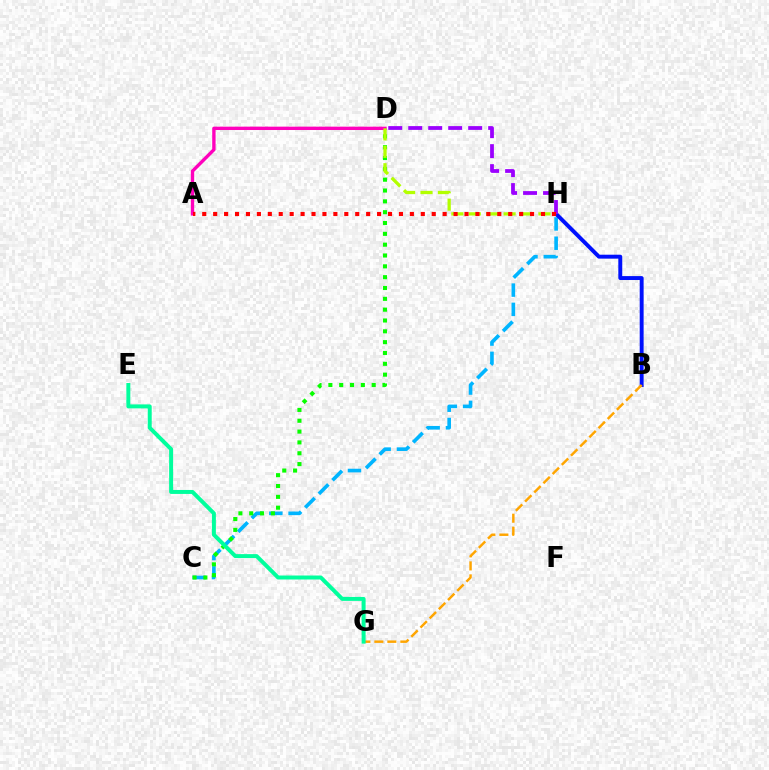{('C', 'H'): [{'color': '#00b5ff', 'line_style': 'dashed', 'thickness': 2.62}], ('A', 'D'): [{'color': '#ff00bd', 'line_style': 'solid', 'thickness': 2.42}], ('C', 'D'): [{'color': '#08ff00', 'line_style': 'dotted', 'thickness': 2.94}], ('B', 'H'): [{'color': '#0010ff', 'line_style': 'solid', 'thickness': 2.82}], ('D', 'H'): [{'color': '#b3ff00', 'line_style': 'dashed', 'thickness': 2.37}, {'color': '#9b00ff', 'line_style': 'dashed', 'thickness': 2.71}], ('A', 'H'): [{'color': '#ff0000', 'line_style': 'dotted', 'thickness': 2.97}], ('B', 'G'): [{'color': '#ffa500', 'line_style': 'dashed', 'thickness': 1.76}], ('E', 'G'): [{'color': '#00ff9d', 'line_style': 'solid', 'thickness': 2.86}]}